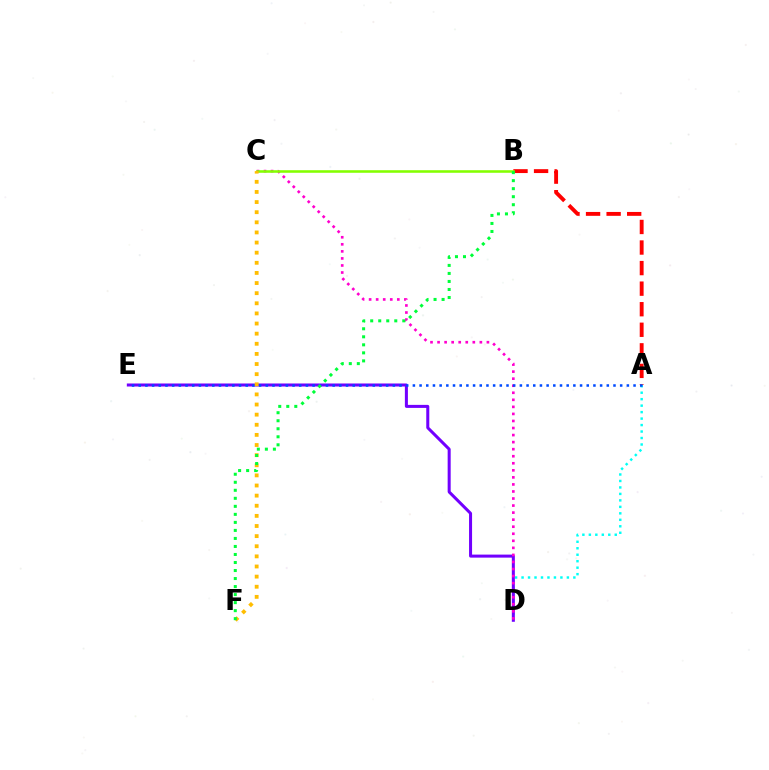{('A', 'D'): [{'color': '#00fff6', 'line_style': 'dotted', 'thickness': 1.76}], ('A', 'B'): [{'color': '#ff0000', 'line_style': 'dashed', 'thickness': 2.79}], ('D', 'E'): [{'color': '#7200ff', 'line_style': 'solid', 'thickness': 2.18}], ('C', 'D'): [{'color': '#ff00cf', 'line_style': 'dotted', 'thickness': 1.92}], ('B', 'C'): [{'color': '#84ff00', 'line_style': 'solid', 'thickness': 1.85}], ('A', 'E'): [{'color': '#004bff', 'line_style': 'dotted', 'thickness': 1.82}], ('C', 'F'): [{'color': '#ffbd00', 'line_style': 'dotted', 'thickness': 2.75}], ('B', 'F'): [{'color': '#00ff39', 'line_style': 'dotted', 'thickness': 2.18}]}